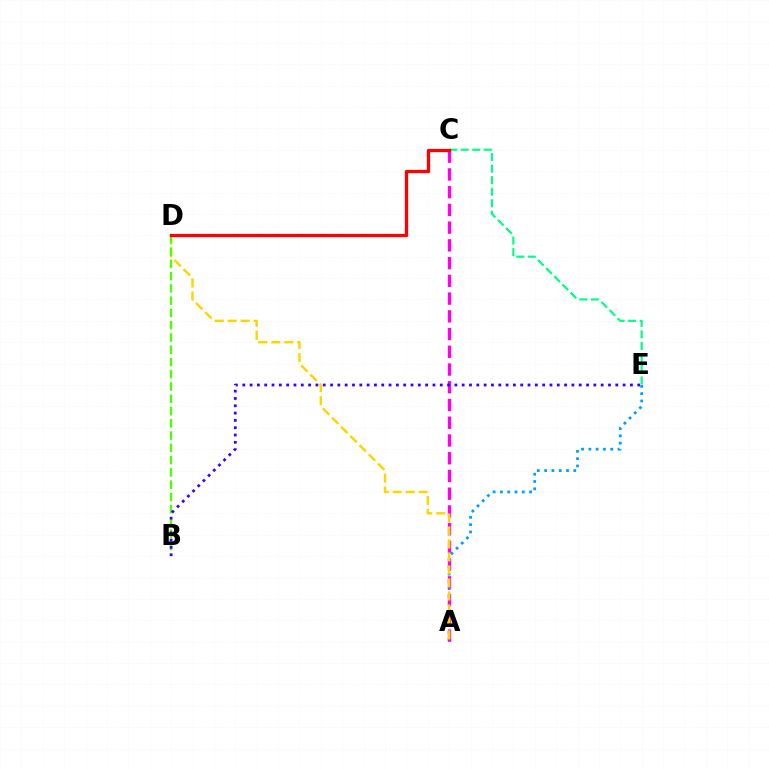{('A', 'E'): [{'color': '#009eff', 'line_style': 'dotted', 'thickness': 1.98}], ('A', 'C'): [{'color': '#ff00ed', 'line_style': 'dashed', 'thickness': 2.41}], ('A', 'D'): [{'color': '#ffd500', 'line_style': 'dashed', 'thickness': 1.77}], ('C', 'E'): [{'color': '#00ff86', 'line_style': 'dashed', 'thickness': 1.57}], ('B', 'D'): [{'color': '#4fff00', 'line_style': 'dashed', 'thickness': 1.67}], ('B', 'E'): [{'color': '#3700ff', 'line_style': 'dotted', 'thickness': 1.99}], ('C', 'D'): [{'color': '#ff0000', 'line_style': 'solid', 'thickness': 2.36}]}